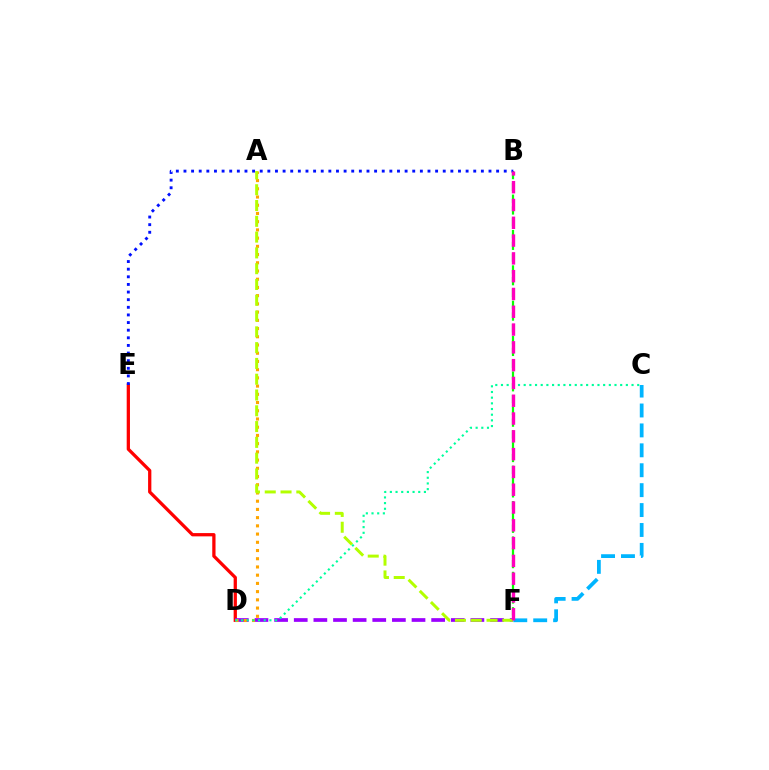{('B', 'F'): [{'color': '#08ff00', 'line_style': 'dashed', 'thickness': 1.6}, {'color': '#ff00bd', 'line_style': 'dashed', 'thickness': 2.42}], ('D', 'E'): [{'color': '#ff0000', 'line_style': 'solid', 'thickness': 2.35}], ('D', 'F'): [{'color': '#9b00ff', 'line_style': 'dashed', 'thickness': 2.67}], ('A', 'D'): [{'color': '#ffa500', 'line_style': 'dotted', 'thickness': 2.23}], ('A', 'F'): [{'color': '#b3ff00', 'line_style': 'dashed', 'thickness': 2.14}], ('C', 'D'): [{'color': '#00ff9d', 'line_style': 'dotted', 'thickness': 1.54}], ('B', 'E'): [{'color': '#0010ff', 'line_style': 'dotted', 'thickness': 2.07}], ('C', 'F'): [{'color': '#00b5ff', 'line_style': 'dashed', 'thickness': 2.71}]}